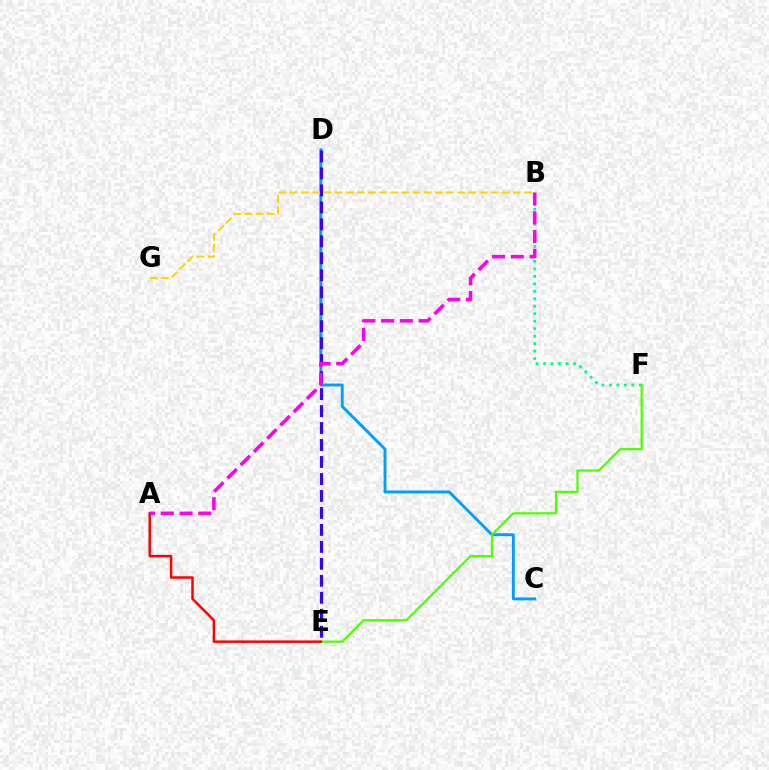{('B', 'F'): [{'color': '#00ff86', 'line_style': 'dotted', 'thickness': 2.03}], ('C', 'D'): [{'color': '#009eff', 'line_style': 'solid', 'thickness': 2.09}], ('E', 'F'): [{'color': '#4fff00', 'line_style': 'solid', 'thickness': 1.61}], ('D', 'E'): [{'color': '#3700ff', 'line_style': 'dashed', 'thickness': 2.31}], ('A', 'E'): [{'color': '#ff0000', 'line_style': 'solid', 'thickness': 1.78}], ('A', 'B'): [{'color': '#ff00ed', 'line_style': 'dashed', 'thickness': 2.55}], ('B', 'G'): [{'color': '#ffd500', 'line_style': 'dashed', 'thickness': 1.51}]}